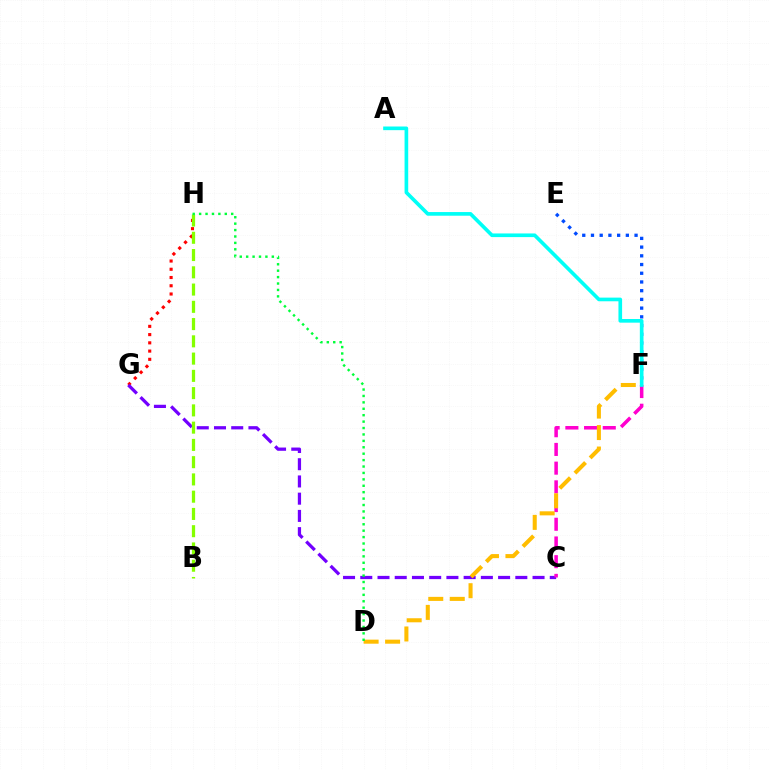{('E', 'F'): [{'color': '#004bff', 'line_style': 'dotted', 'thickness': 2.37}], ('G', 'H'): [{'color': '#ff0000', 'line_style': 'dotted', 'thickness': 2.24}], ('C', 'G'): [{'color': '#7200ff', 'line_style': 'dashed', 'thickness': 2.34}], ('B', 'H'): [{'color': '#84ff00', 'line_style': 'dashed', 'thickness': 2.34}], ('C', 'F'): [{'color': '#ff00cf', 'line_style': 'dashed', 'thickness': 2.54}], ('D', 'F'): [{'color': '#ffbd00', 'line_style': 'dashed', 'thickness': 2.92}], ('D', 'H'): [{'color': '#00ff39', 'line_style': 'dotted', 'thickness': 1.74}], ('A', 'F'): [{'color': '#00fff6', 'line_style': 'solid', 'thickness': 2.63}]}